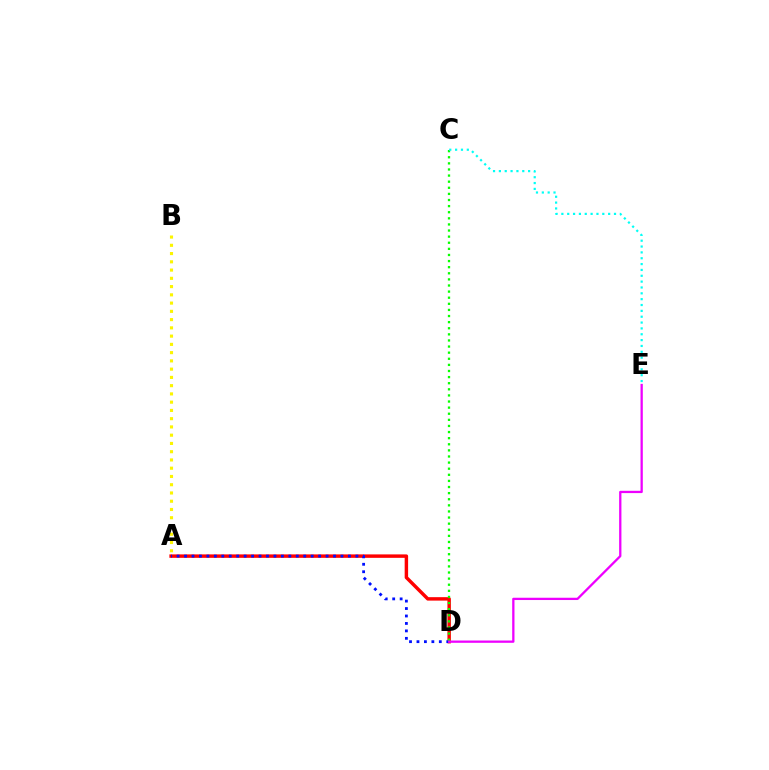{('A', 'D'): [{'color': '#ff0000', 'line_style': 'solid', 'thickness': 2.48}, {'color': '#0010ff', 'line_style': 'dotted', 'thickness': 2.02}], ('C', 'D'): [{'color': '#08ff00', 'line_style': 'dotted', 'thickness': 1.66}], ('A', 'B'): [{'color': '#fcf500', 'line_style': 'dotted', 'thickness': 2.24}], ('D', 'E'): [{'color': '#ee00ff', 'line_style': 'solid', 'thickness': 1.65}], ('C', 'E'): [{'color': '#00fff6', 'line_style': 'dotted', 'thickness': 1.59}]}